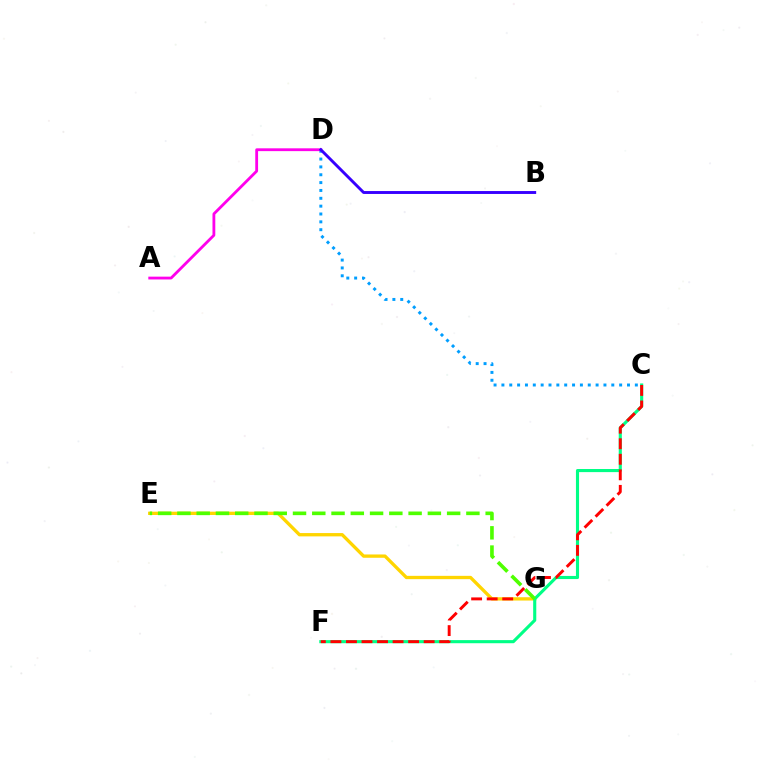{('E', 'G'): [{'color': '#ffd500', 'line_style': 'solid', 'thickness': 2.38}, {'color': '#4fff00', 'line_style': 'dashed', 'thickness': 2.62}], ('C', 'D'): [{'color': '#009eff', 'line_style': 'dotted', 'thickness': 2.13}], ('A', 'D'): [{'color': '#ff00ed', 'line_style': 'solid', 'thickness': 2.02}], ('C', 'F'): [{'color': '#00ff86', 'line_style': 'solid', 'thickness': 2.24}, {'color': '#ff0000', 'line_style': 'dashed', 'thickness': 2.11}], ('B', 'D'): [{'color': '#3700ff', 'line_style': 'solid', 'thickness': 2.09}]}